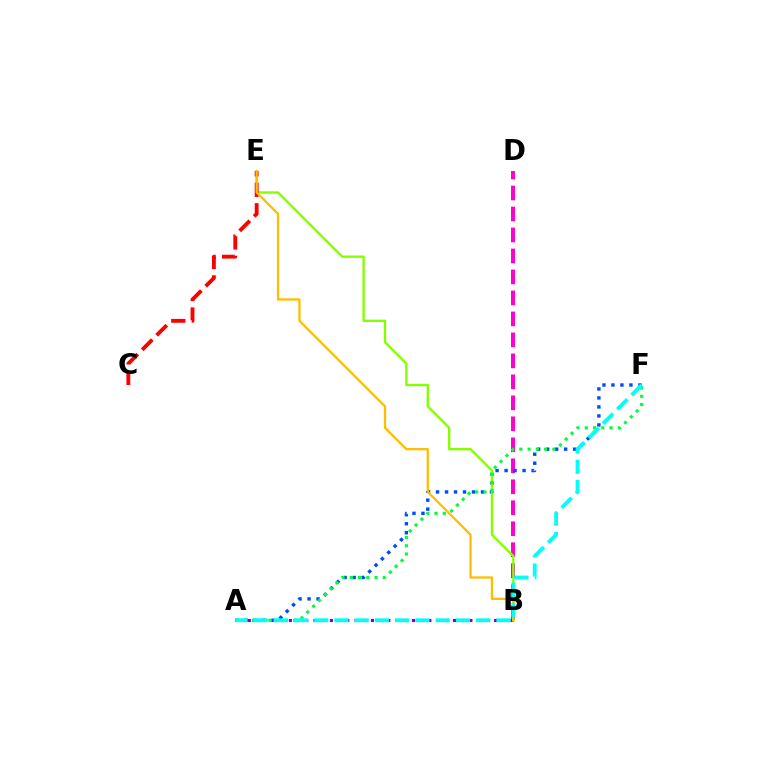{('B', 'D'): [{'color': '#ff00cf', 'line_style': 'dashed', 'thickness': 2.85}], ('A', 'B'): [{'color': '#7200ff', 'line_style': 'dotted', 'thickness': 2.23}], ('A', 'F'): [{'color': '#004bff', 'line_style': 'dotted', 'thickness': 2.44}, {'color': '#00ff39', 'line_style': 'dotted', 'thickness': 2.24}, {'color': '#00fff6', 'line_style': 'dashed', 'thickness': 2.75}], ('B', 'E'): [{'color': '#84ff00', 'line_style': 'solid', 'thickness': 1.69}, {'color': '#ffbd00', 'line_style': 'solid', 'thickness': 1.64}], ('C', 'E'): [{'color': '#ff0000', 'line_style': 'dashed', 'thickness': 2.78}]}